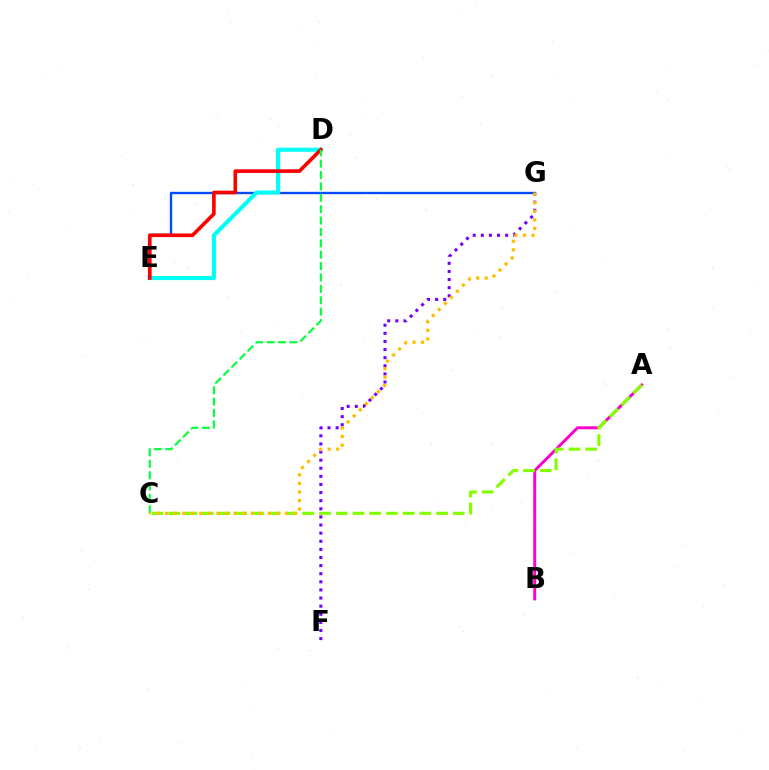{('F', 'G'): [{'color': '#7200ff', 'line_style': 'dotted', 'thickness': 2.2}], ('E', 'G'): [{'color': '#004bff', 'line_style': 'solid', 'thickness': 1.7}], ('D', 'E'): [{'color': '#00fff6', 'line_style': 'solid', 'thickness': 2.96}, {'color': '#ff0000', 'line_style': 'solid', 'thickness': 2.62}], ('A', 'B'): [{'color': '#ff00cf', 'line_style': 'solid', 'thickness': 2.13}], ('C', 'D'): [{'color': '#00ff39', 'line_style': 'dashed', 'thickness': 1.55}], ('A', 'C'): [{'color': '#84ff00', 'line_style': 'dashed', 'thickness': 2.27}], ('C', 'G'): [{'color': '#ffbd00', 'line_style': 'dotted', 'thickness': 2.33}]}